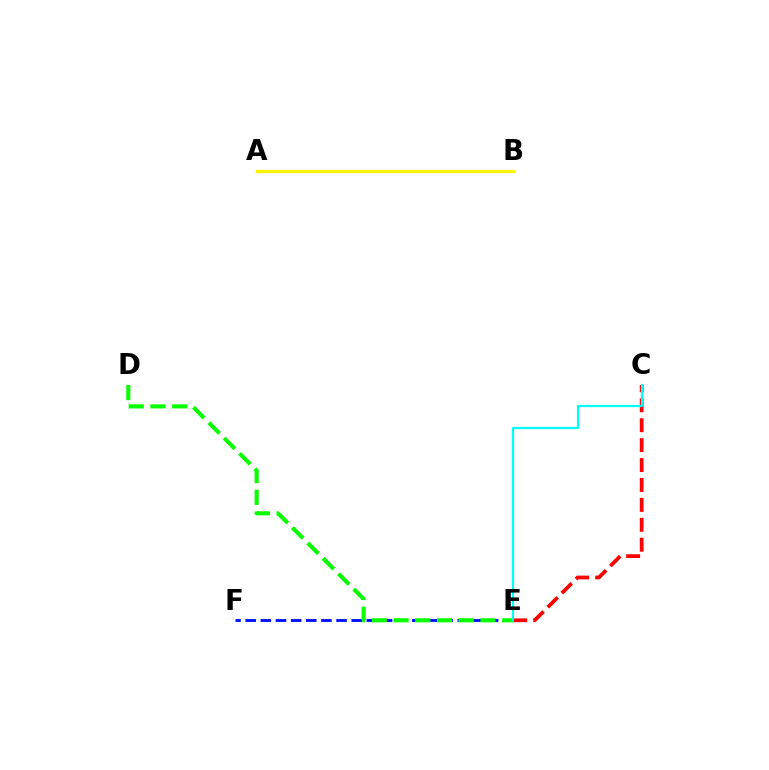{('E', 'F'): [{'color': '#0010ff', 'line_style': 'dashed', 'thickness': 2.06}], ('C', 'E'): [{'color': '#ff0000', 'line_style': 'dashed', 'thickness': 2.71}, {'color': '#00fff6', 'line_style': 'solid', 'thickness': 1.6}], ('D', 'E'): [{'color': '#08ff00', 'line_style': 'dashed', 'thickness': 2.95}], ('A', 'B'): [{'color': '#ee00ff', 'line_style': 'dashed', 'thickness': 1.82}, {'color': '#fcf500', 'line_style': 'solid', 'thickness': 2.32}]}